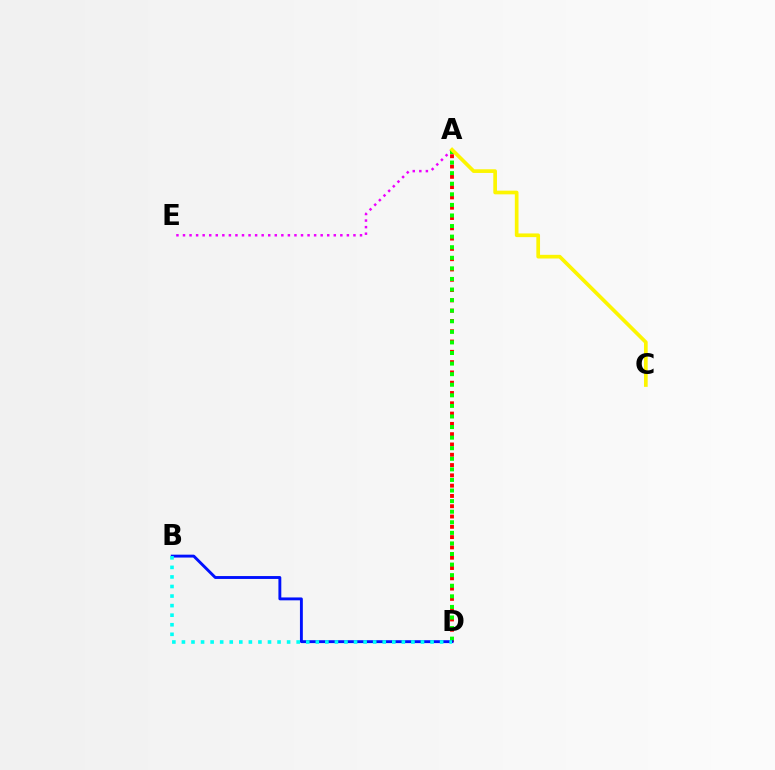{('A', 'D'): [{'color': '#ff0000', 'line_style': 'dotted', 'thickness': 2.8}, {'color': '#08ff00', 'line_style': 'dotted', 'thickness': 2.87}], ('A', 'E'): [{'color': '#ee00ff', 'line_style': 'dotted', 'thickness': 1.78}], ('B', 'D'): [{'color': '#0010ff', 'line_style': 'solid', 'thickness': 2.08}, {'color': '#00fff6', 'line_style': 'dotted', 'thickness': 2.6}], ('A', 'C'): [{'color': '#fcf500', 'line_style': 'solid', 'thickness': 2.65}]}